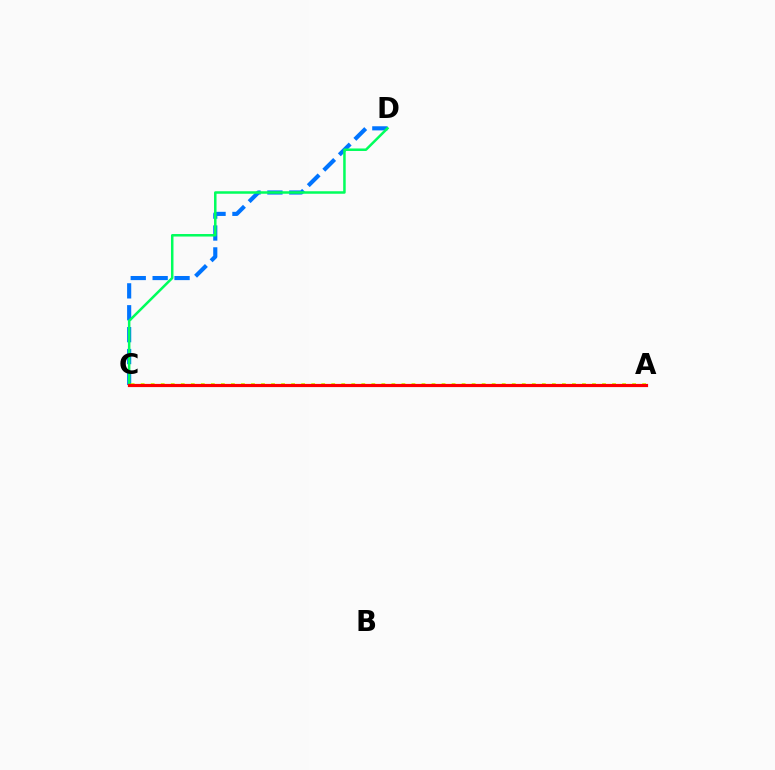{('C', 'D'): [{'color': '#0074ff', 'line_style': 'dashed', 'thickness': 2.97}, {'color': '#00ff5c', 'line_style': 'solid', 'thickness': 1.8}], ('A', 'C'): [{'color': '#b900ff', 'line_style': 'dashed', 'thickness': 1.96}, {'color': '#d1ff00', 'line_style': 'dotted', 'thickness': 2.72}, {'color': '#ff0000', 'line_style': 'solid', 'thickness': 2.3}]}